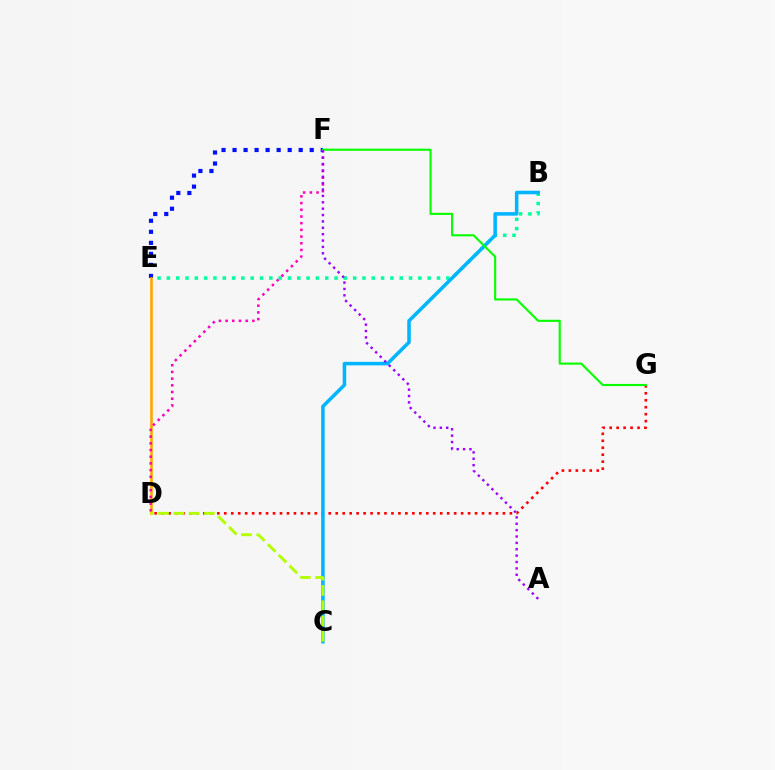{('B', 'E'): [{'color': '#00ff9d', 'line_style': 'dotted', 'thickness': 2.53}], ('E', 'F'): [{'color': '#0010ff', 'line_style': 'dotted', 'thickness': 3.0}], ('D', 'E'): [{'color': '#ffa500', 'line_style': 'solid', 'thickness': 1.88}], ('D', 'G'): [{'color': '#ff0000', 'line_style': 'dotted', 'thickness': 1.89}], ('D', 'F'): [{'color': '#ff00bd', 'line_style': 'dotted', 'thickness': 1.82}], ('B', 'C'): [{'color': '#00b5ff', 'line_style': 'solid', 'thickness': 2.55}], ('F', 'G'): [{'color': '#08ff00', 'line_style': 'solid', 'thickness': 1.53}], ('A', 'F'): [{'color': '#9b00ff', 'line_style': 'dotted', 'thickness': 1.73}], ('C', 'D'): [{'color': '#b3ff00', 'line_style': 'dashed', 'thickness': 2.08}]}